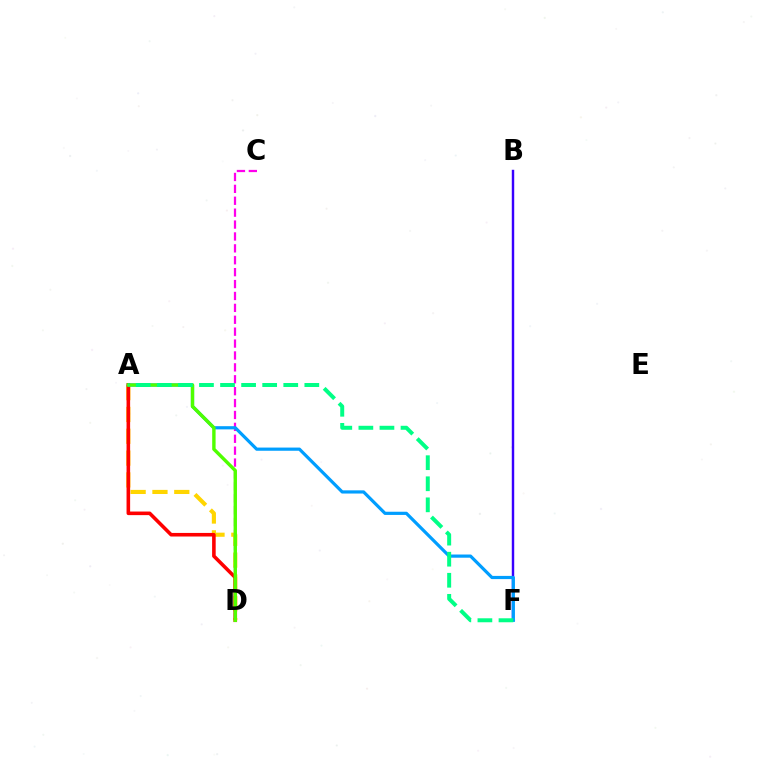{('A', 'D'): [{'color': '#ffd500', 'line_style': 'dashed', 'thickness': 2.96}, {'color': '#ff0000', 'line_style': 'solid', 'thickness': 2.58}, {'color': '#4fff00', 'line_style': 'solid', 'thickness': 2.45}], ('B', 'F'): [{'color': '#3700ff', 'line_style': 'solid', 'thickness': 1.75}], ('C', 'D'): [{'color': '#ff00ed', 'line_style': 'dashed', 'thickness': 1.62}], ('A', 'F'): [{'color': '#009eff', 'line_style': 'solid', 'thickness': 2.3}, {'color': '#00ff86', 'line_style': 'dashed', 'thickness': 2.86}]}